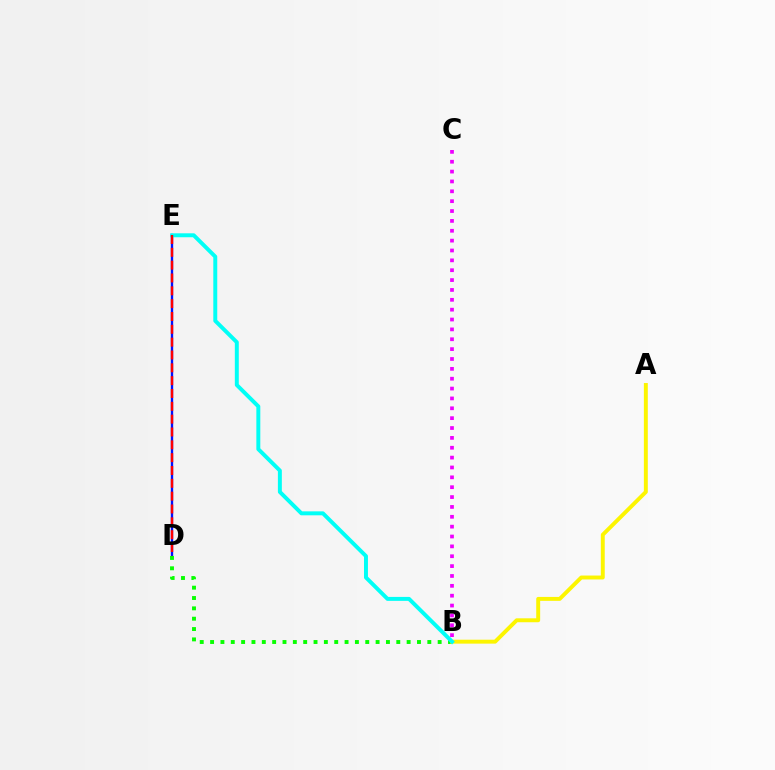{('B', 'C'): [{'color': '#ee00ff', 'line_style': 'dotted', 'thickness': 2.68}], ('D', 'E'): [{'color': '#0010ff', 'line_style': 'solid', 'thickness': 1.7}, {'color': '#ff0000', 'line_style': 'dashed', 'thickness': 1.74}], ('B', 'D'): [{'color': '#08ff00', 'line_style': 'dotted', 'thickness': 2.81}], ('A', 'B'): [{'color': '#fcf500', 'line_style': 'solid', 'thickness': 2.83}], ('B', 'E'): [{'color': '#00fff6', 'line_style': 'solid', 'thickness': 2.84}]}